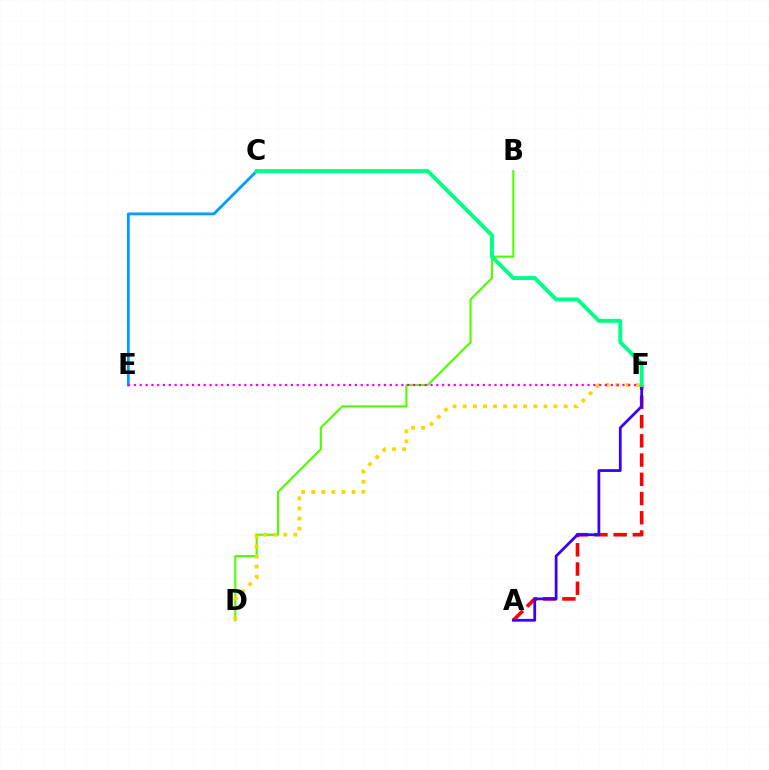{('A', 'F'): [{'color': '#ff0000', 'line_style': 'dashed', 'thickness': 2.61}, {'color': '#3700ff', 'line_style': 'solid', 'thickness': 1.99}], ('B', 'D'): [{'color': '#4fff00', 'line_style': 'solid', 'thickness': 1.53}], ('D', 'F'): [{'color': '#ffd500', 'line_style': 'dotted', 'thickness': 2.74}], ('C', 'E'): [{'color': '#009eff', 'line_style': 'solid', 'thickness': 2.03}], ('E', 'F'): [{'color': '#ff00ed', 'line_style': 'dotted', 'thickness': 1.58}], ('C', 'F'): [{'color': '#00ff86', 'line_style': 'solid', 'thickness': 2.82}]}